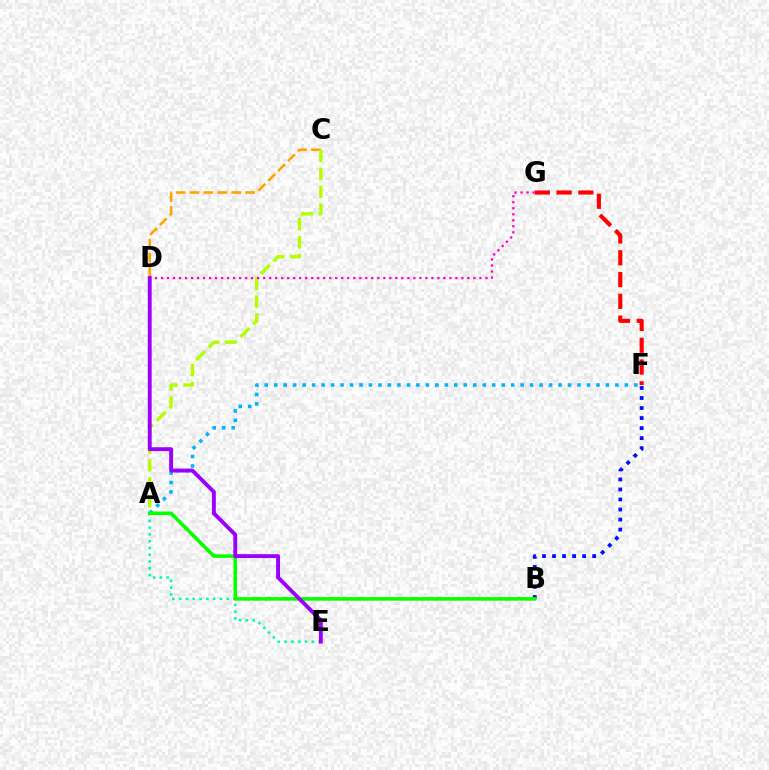{('A', 'F'): [{'color': '#00b5ff', 'line_style': 'dotted', 'thickness': 2.58}], ('C', 'D'): [{'color': '#ffa500', 'line_style': 'dashed', 'thickness': 1.89}], ('A', 'E'): [{'color': '#00ff9d', 'line_style': 'dotted', 'thickness': 1.84}], ('A', 'C'): [{'color': '#b3ff00', 'line_style': 'dashed', 'thickness': 2.44}], ('F', 'G'): [{'color': '#ff0000', 'line_style': 'dashed', 'thickness': 2.96}], ('D', 'G'): [{'color': '#ff00bd', 'line_style': 'dotted', 'thickness': 1.63}], ('B', 'F'): [{'color': '#0010ff', 'line_style': 'dotted', 'thickness': 2.73}], ('A', 'B'): [{'color': '#08ff00', 'line_style': 'solid', 'thickness': 2.57}], ('D', 'E'): [{'color': '#9b00ff', 'line_style': 'solid', 'thickness': 2.8}]}